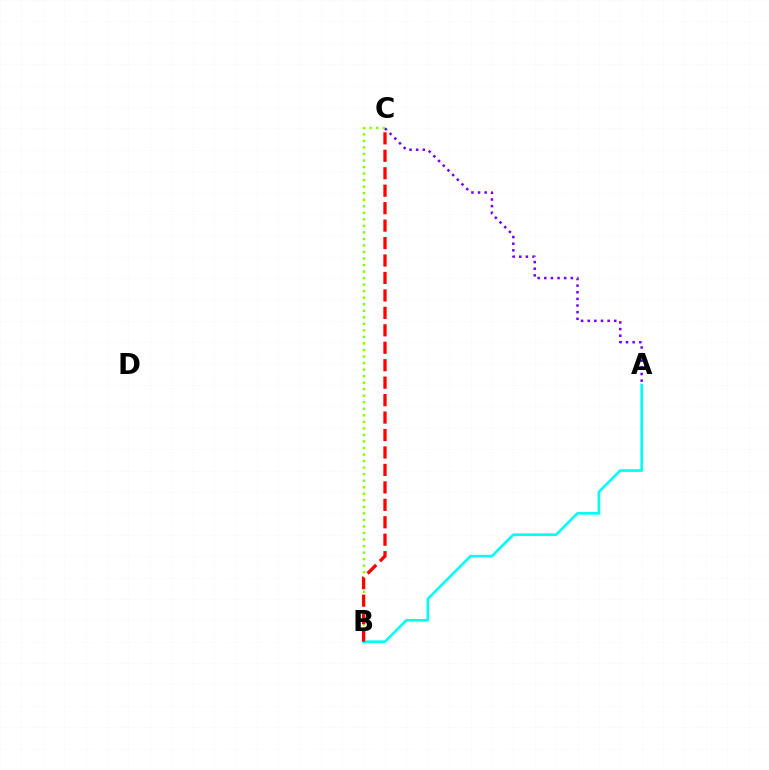{('B', 'C'): [{'color': '#84ff00', 'line_style': 'dotted', 'thickness': 1.78}, {'color': '#ff0000', 'line_style': 'dashed', 'thickness': 2.37}], ('A', 'B'): [{'color': '#00fff6', 'line_style': 'solid', 'thickness': 1.9}], ('A', 'C'): [{'color': '#7200ff', 'line_style': 'dotted', 'thickness': 1.8}]}